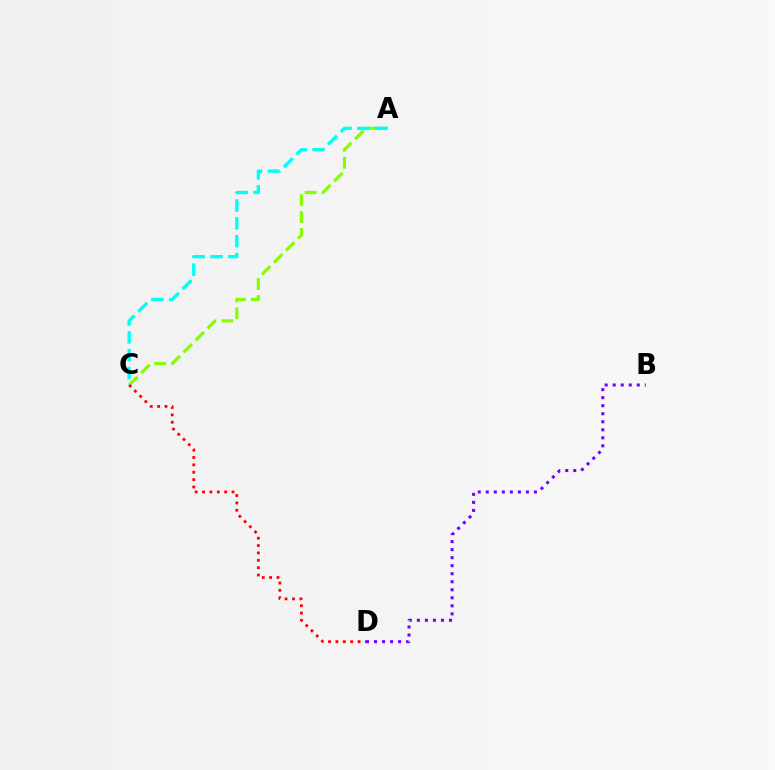{('A', 'C'): [{'color': '#84ff00', 'line_style': 'dashed', 'thickness': 2.3}, {'color': '#00fff6', 'line_style': 'dashed', 'thickness': 2.43}], ('C', 'D'): [{'color': '#ff0000', 'line_style': 'dotted', 'thickness': 2.0}], ('B', 'D'): [{'color': '#7200ff', 'line_style': 'dotted', 'thickness': 2.18}]}